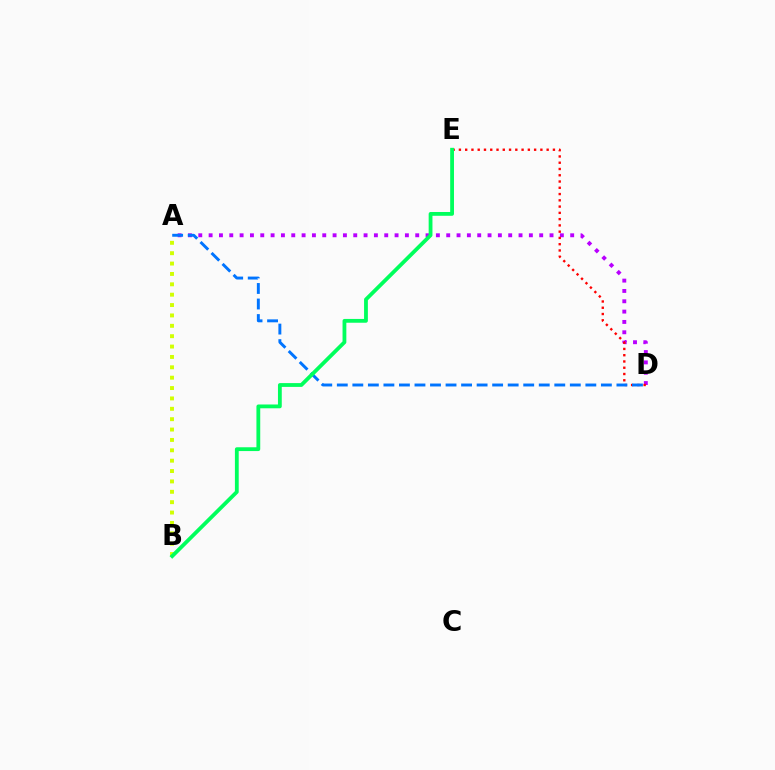{('A', 'D'): [{'color': '#b900ff', 'line_style': 'dotted', 'thickness': 2.81}, {'color': '#0074ff', 'line_style': 'dashed', 'thickness': 2.11}], ('A', 'B'): [{'color': '#d1ff00', 'line_style': 'dotted', 'thickness': 2.82}], ('D', 'E'): [{'color': '#ff0000', 'line_style': 'dotted', 'thickness': 1.7}], ('B', 'E'): [{'color': '#00ff5c', 'line_style': 'solid', 'thickness': 2.74}]}